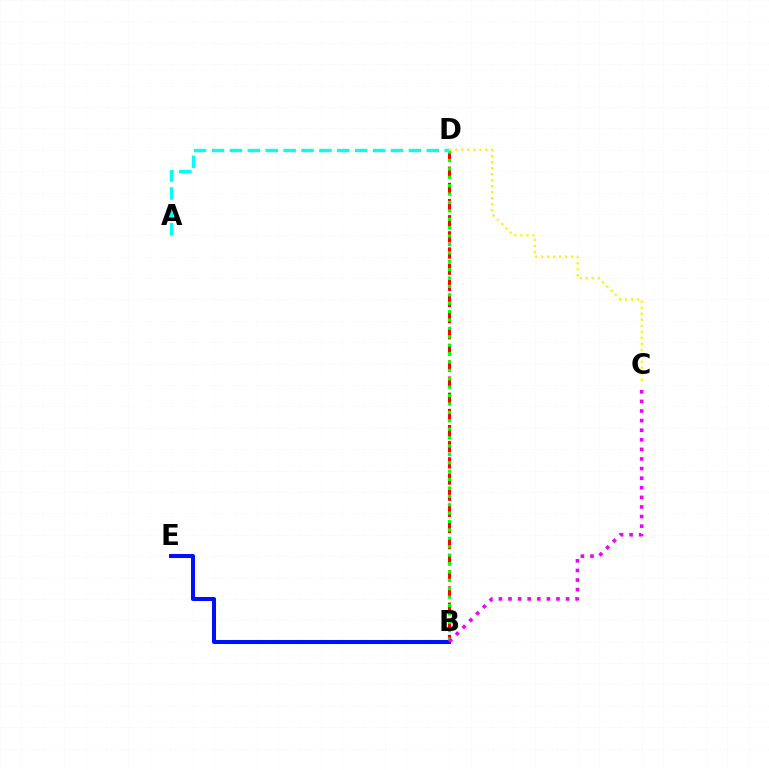{('B', 'D'): [{'color': '#ff0000', 'line_style': 'dashed', 'thickness': 2.19}, {'color': '#08ff00', 'line_style': 'dotted', 'thickness': 2.28}], ('B', 'E'): [{'color': '#0010ff', 'line_style': 'solid', 'thickness': 2.9}], ('A', 'D'): [{'color': '#00fff6', 'line_style': 'dashed', 'thickness': 2.43}], ('C', 'D'): [{'color': '#fcf500', 'line_style': 'dotted', 'thickness': 1.63}], ('B', 'C'): [{'color': '#ee00ff', 'line_style': 'dotted', 'thickness': 2.61}]}